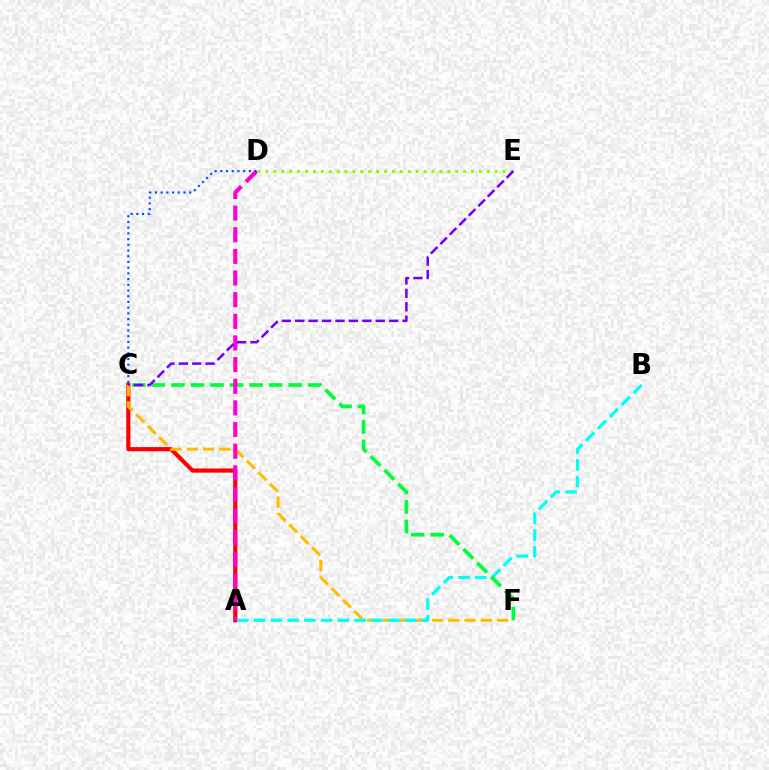{('A', 'C'): [{'color': '#ff0000', 'line_style': 'solid', 'thickness': 3.0}], ('C', 'F'): [{'color': '#ffbd00', 'line_style': 'dashed', 'thickness': 2.21}, {'color': '#00ff39', 'line_style': 'dashed', 'thickness': 2.66}], ('A', 'B'): [{'color': '#00fff6', 'line_style': 'dashed', 'thickness': 2.28}], ('A', 'D'): [{'color': '#ff00cf', 'line_style': 'dashed', 'thickness': 2.94}], ('C', 'D'): [{'color': '#004bff', 'line_style': 'dotted', 'thickness': 1.55}], ('D', 'E'): [{'color': '#84ff00', 'line_style': 'dotted', 'thickness': 2.15}], ('C', 'E'): [{'color': '#7200ff', 'line_style': 'dashed', 'thickness': 1.82}]}